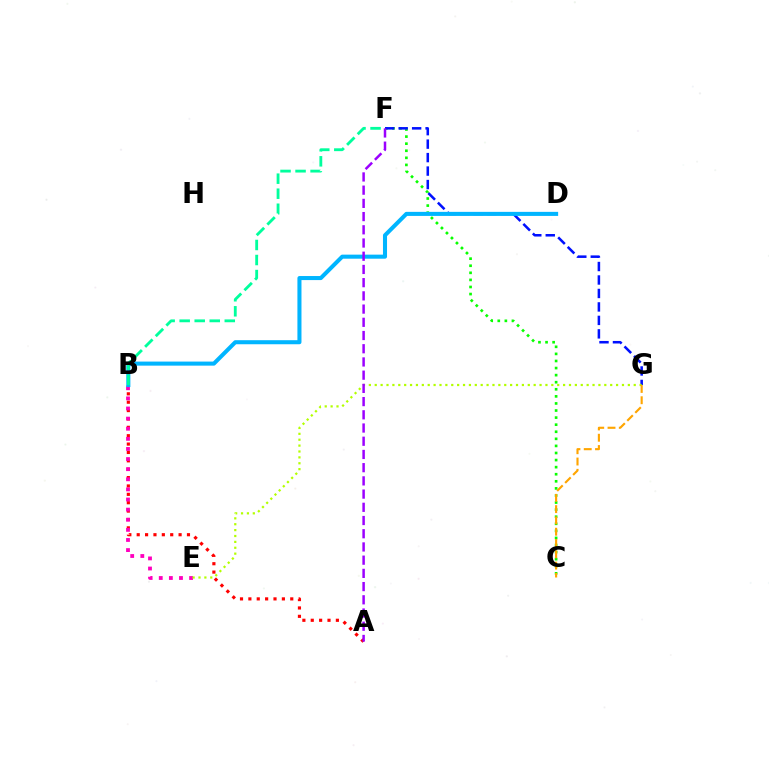{('A', 'B'): [{'color': '#ff0000', 'line_style': 'dotted', 'thickness': 2.28}], ('C', 'F'): [{'color': '#08ff00', 'line_style': 'dotted', 'thickness': 1.92}], ('F', 'G'): [{'color': '#0010ff', 'line_style': 'dashed', 'thickness': 1.83}], ('B', 'E'): [{'color': '#ff00bd', 'line_style': 'dotted', 'thickness': 2.75}], ('E', 'G'): [{'color': '#b3ff00', 'line_style': 'dotted', 'thickness': 1.6}], ('B', 'D'): [{'color': '#00b5ff', 'line_style': 'solid', 'thickness': 2.92}], ('A', 'F'): [{'color': '#9b00ff', 'line_style': 'dashed', 'thickness': 1.8}], ('B', 'F'): [{'color': '#00ff9d', 'line_style': 'dashed', 'thickness': 2.04}], ('C', 'G'): [{'color': '#ffa500', 'line_style': 'dashed', 'thickness': 1.53}]}